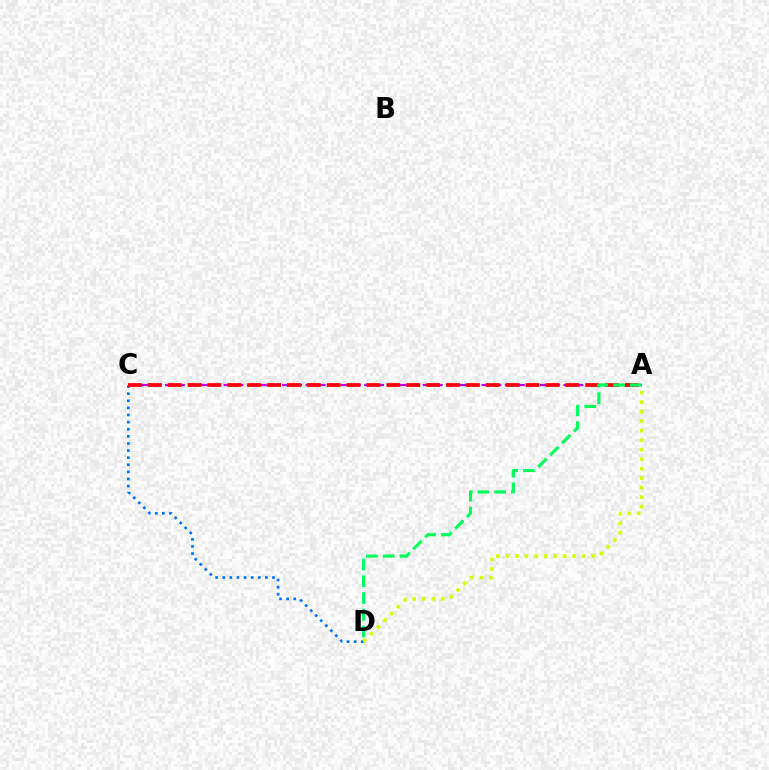{('C', 'D'): [{'color': '#0074ff', 'line_style': 'dotted', 'thickness': 1.93}], ('A', 'D'): [{'color': '#d1ff00', 'line_style': 'dotted', 'thickness': 2.58}, {'color': '#00ff5c', 'line_style': 'dashed', 'thickness': 2.27}], ('A', 'C'): [{'color': '#b900ff', 'line_style': 'dashed', 'thickness': 1.59}, {'color': '#ff0000', 'line_style': 'dashed', 'thickness': 2.7}]}